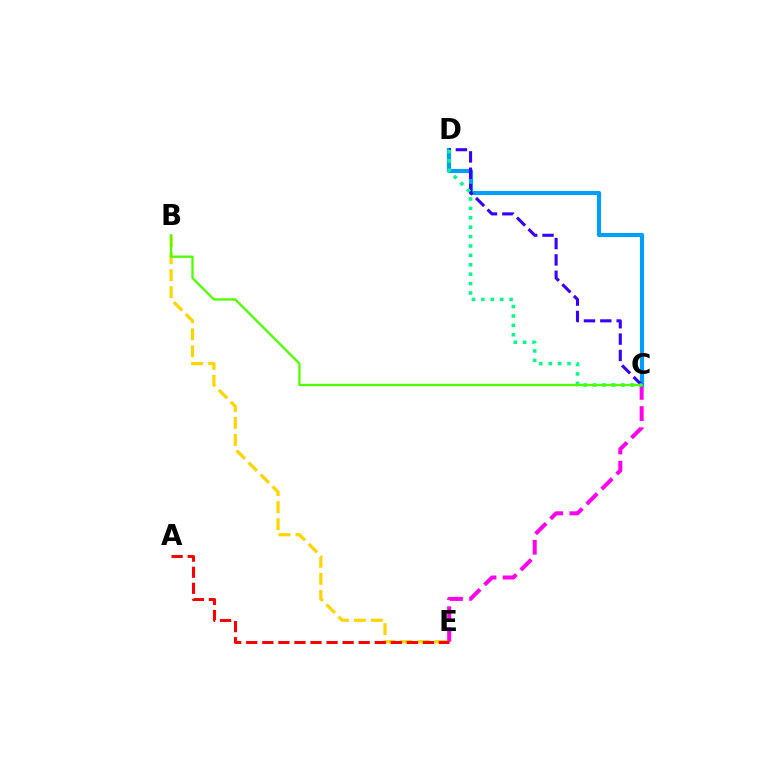{('C', 'E'): [{'color': '#ff00ed', 'line_style': 'dashed', 'thickness': 2.88}], ('C', 'D'): [{'color': '#009eff', 'line_style': 'solid', 'thickness': 2.98}, {'color': '#3700ff', 'line_style': 'dashed', 'thickness': 2.22}, {'color': '#00ff86', 'line_style': 'dotted', 'thickness': 2.55}], ('B', 'E'): [{'color': '#ffd500', 'line_style': 'dashed', 'thickness': 2.31}], ('B', 'C'): [{'color': '#4fff00', 'line_style': 'solid', 'thickness': 1.65}], ('A', 'E'): [{'color': '#ff0000', 'line_style': 'dashed', 'thickness': 2.18}]}